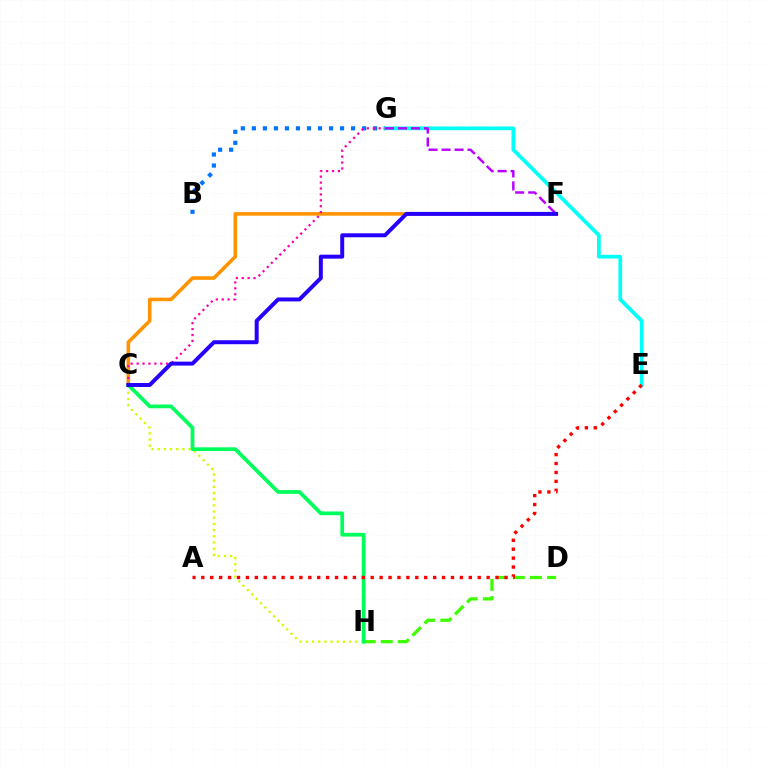{('D', 'H'): [{'color': '#3dff00', 'line_style': 'dashed', 'thickness': 2.33}], ('C', 'F'): [{'color': '#ff9400', 'line_style': 'solid', 'thickness': 2.58}, {'color': '#2500ff', 'line_style': 'solid', 'thickness': 2.86}], ('B', 'G'): [{'color': '#0074ff', 'line_style': 'dotted', 'thickness': 3.0}], ('E', 'G'): [{'color': '#00fff6', 'line_style': 'solid', 'thickness': 2.68}], ('C', 'H'): [{'color': '#d1ff00', 'line_style': 'dotted', 'thickness': 1.68}, {'color': '#00ff5c', 'line_style': 'solid', 'thickness': 2.7}], ('F', 'G'): [{'color': '#b900ff', 'line_style': 'dashed', 'thickness': 1.76}], ('A', 'E'): [{'color': '#ff0000', 'line_style': 'dotted', 'thickness': 2.42}], ('C', 'G'): [{'color': '#ff00ac', 'line_style': 'dotted', 'thickness': 1.61}]}